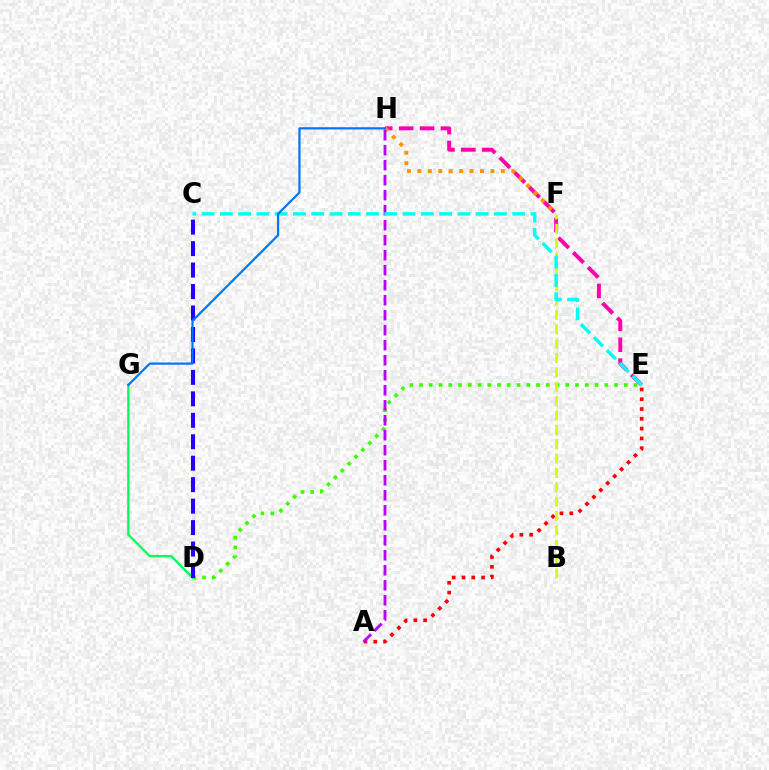{('E', 'H'): [{'color': '#ff00ac', 'line_style': 'dashed', 'thickness': 2.84}], ('D', 'E'): [{'color': '#3dff00', 'line_style': 'dotted', 'thickness': 2.65}], ('F', 'H'): [{'color': '#ff9400', 'line_style': 'dotted', 'thickness': 2.84}], ('A', 'E'): [{'color': '#ff0000', 'line_style': 'dotted', 'thickness': 2.66}], ('A', 'H'): [{'color': '#b900ff', 'line_style': 'dashed', 'thickness': 2.04}], ('D', 'G'): [{'color': '#00ff5c', 'line_style': 'solid', 'thickness': 1.66}], ('B', 'F'): [{'color': '#d1ff00', 'line_style': 'dashed', 'thickness': 1.95}], ('C', 'E'): [{'color': '#00fff6', 'line_style': 'dashed', 'thickness': 2.48}], ('C', 'D'): [{'color': '#2500ff', 'line_style': 'dashed', 'thickness': 2.92}], ('G', 'H'): [{'color': '#0074ff', 'line_style': 'solid', 'thickness': 1.59}]}